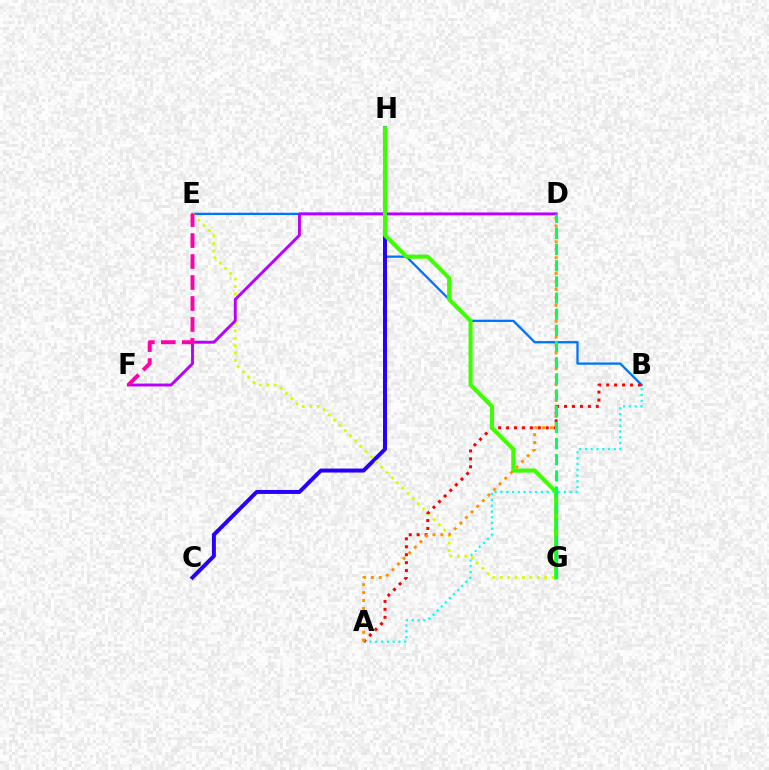{('A', 'B'): [{'color': '#00fff6', 'line_style': 'dotted', 'thickness': 1.57}, {'color': '#ff0000', 'line_style': 'dotted', 'thickness': 2.16}], ('B', 'E'): [{'color': '#0074ff', 'line_style': 'solid', 'thickness': 1.65}], ('C', 'H'): [{'color': '#2500ff', 'line_style': 'solid', 'thickness': 2.86}], ('E', 'G'): [{'color': '#d1ff00', 'line_style': 'dotted', 'thickness': 2.01}], ('D', 'F'): [{'color': '#b900ff', 'line_style': 'solid', 'thickness': 2.1}], ('E', 'F'): [{'color': '#ff00ac', 'line_style': 'dashed', 'thickness': 2.85}], ('G', 'H'): [{'color': '#3dff00', 'line_style': 'solid', 'thickness': 2.92}], ('A', 'D'): [{'color': '#ff9400', 'line_style': 'dotted', 'thickness': 2.16}], ('D', 'G'): [{'color': '#00ff5c', 'line_style': 'dashed', 'thickness': 2.2}]}